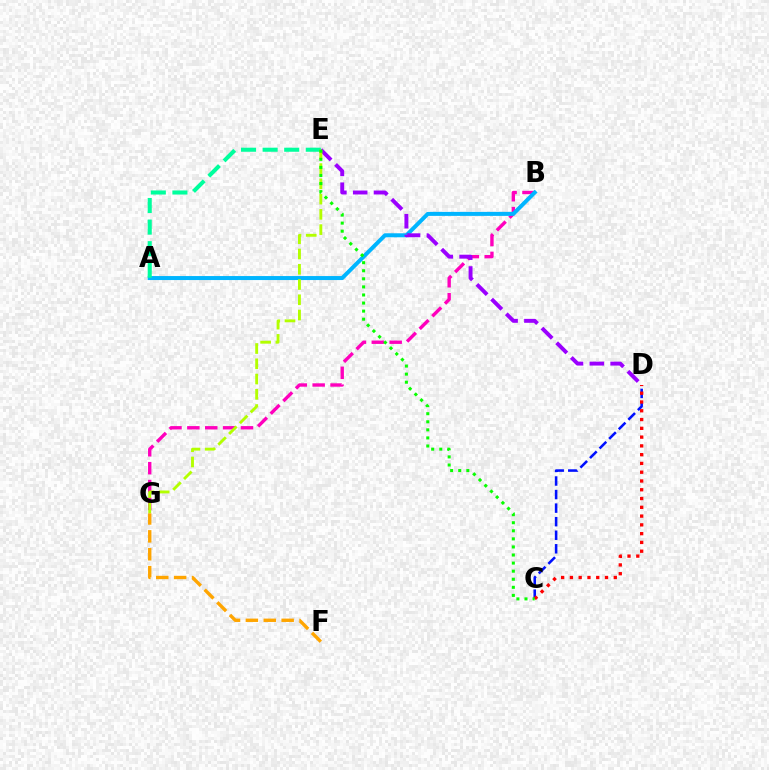{('B', 'G'): [{'color': '#ff00bd', 'line_style': 'dashed', 'thickness': 2.43}], ('A', 'B'): [{'color': '#00b5ff', 'line_style': 'solid', 'thickness': 2.88}], ('C', 'D'): [{'color': '#0010ff', 'line_style': 'dashed', 'thickness': 1.84}, {'color': '#ff0000', 'line_style': 'dotted', 'thickness': 2.38}], ('D', 'E'): [{'color': '#9b00ff', 'line_style': 'dashed', 'thickness': 2.82}], ('A', 'E'): [{'color': '#00ff9d', 'line_style': 'dashed', 'thickness': 2.93}], ('E', 'G'): [{'color': '#b3ff00', 'line_style': 'dashed', 'thickness': 2.07}], ('F', 'G'): [{'color': '#ffa500', 'line_style': 'dashed', 'thickness': 2.43}], ('C', 'E'): [{'color': '#08ff00', 'line_style': 'dotted', 'thickness': 2.19}]}